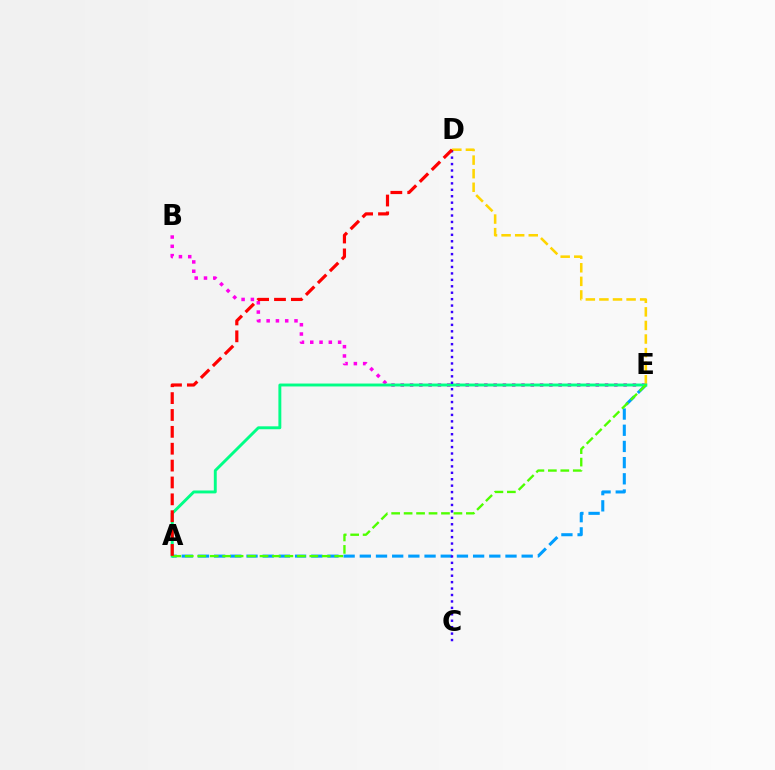{('B', 'E'): [{'color': '#ff00ed', 'line_style': 'dotted', 'thickness': 2.52}], ('D', 'E'): [{'color': '#ffd500', 'line_style': 'dashed', 'thickness': 1.85}], ('A', 'E'): [{'color': '#009eff', 'line_style': 'dashed', 'thickness': 2.2}, {'color': '#00ff86', 'line_style': 'solid', 'thickness': 2.1}, {'color': '#4fff00', 'line_style': 'dashed', 'thickness': 1.69}], ('C', 'D'): [{'color': '#3700ff', 'line_style': 'dotted', 'thickness': 1.75}], ('A', 'D'): [{'color': '#ff0000', 'line_style': 'dashed', 'thickness': 2.29}]}